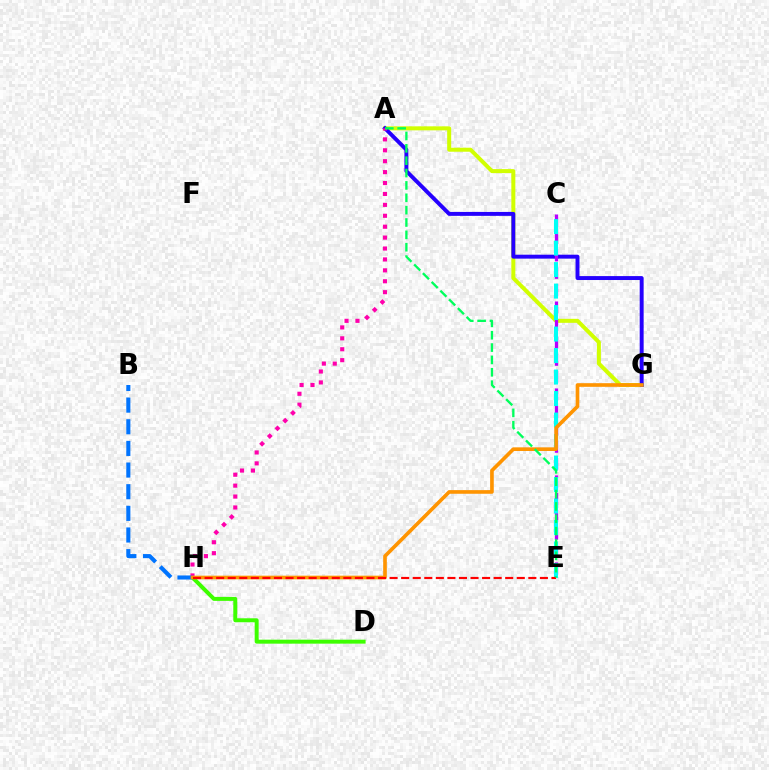{('A', 'G'): [{'color': '#d1ff00', 'line_style': 'solid', 'thickness': 2.89}, {'color': '#2500ff', 'line_style': 'solid', 'thickness': 2.83}], ('D', 'H'): [{'color': '#3dff00', 'line_style': 'solid', 'thickness': 2.86}], ('A', 'H'): [{'color': '#ff00ac', 'line_style': 'dotted', 'thickness': 2.97}], ('B', 'H'): [{'color': '#0074ff', 'line_style': 'dashed', 'thickness': 2.94}], ('C', 'E'): [{'color': '#b900ff', 'line_style': 'dashed', 'thickness': 2.36}, {'color': '#00fff6', 'line_style': 'dashed', 'thickness': 2.92}], ('G', 'H'): [{'color': '#ff9400', 'line_style': 'solid', 'thickness': 2.62}], ('E', 'H'): [{'color': '#ff0000', 'line_style': 'dashed', 'thickness': 1.57}], ('A', 'E'): [{'color': '#00ff5c', 'line_style': 'dashed', 'thickness': 1.68}]}